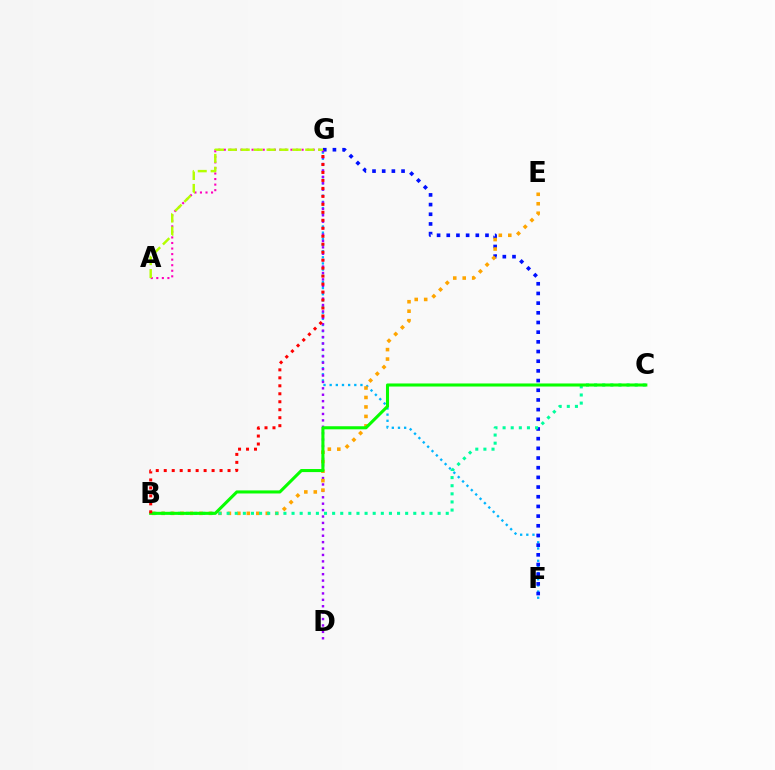{('F', 'G'): [{'color': '#00b5ff', 'line_style': 'dotted', 'thickness': 1.67}, {'color': '#0010ff', 'line_style': 'dotted', 'thickness': 2.63}], ('D', 'G'): [{'color': '#9b00ff', 'line_style': 'dotted', 'thickness': 1.74}], ('B', 'E'): [{'color': '#ffa500', 'line_style': 'dotted', 'thickness': 2.57}], ('B', 'C'): [{'color': '#00ff9d', 'line_style': 'dotted', 'thickness': 2.2}, {'color': '#08ff00', 'line_style': 'solid', 'thickness': 2.21}], ('A', 'G'): [{'color': '#ff00bd', 'line_style': 'dotted', 'thickness': 1.51}, {'color': '#b3ff00', 'line_style': 'dashed', 'thickness': 1.75}], ('B', 'G'): [{'color': '#ff0000', 'line_style': 'dotted', 'thickness': 2.17}]}